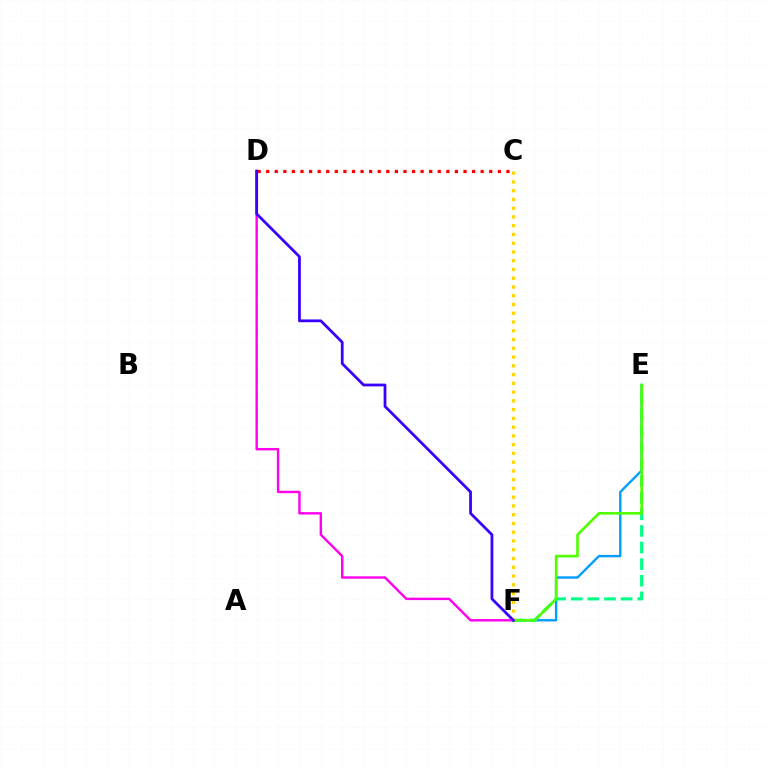{('E', 'F'): [{'color': '#009eff', 'line_style': 'solid', 'thickness': 1.71}, {'color': '#00ff86', 'line_style': 'dashed', 'thickness': 2.26}, {'color': '#4fff00', 'line_style': 'solid', 'thickness': 1.9}], ('C', 'F'): [{'color': '#ffd500', 'line_style': 'dotted', 'thickness': 2.38}], ('D', 'F'): [{'color': '#ff00ed', 'line_style': 'solid', 'thickness': 1.74}, {'color': '#3700ff', 'line_style': 'solid', 'thickness': 1.99}], ('C', 'D'): [{'color': '#ff0000', 'line_style': 'dotted', 'thickness': 2.33}]}